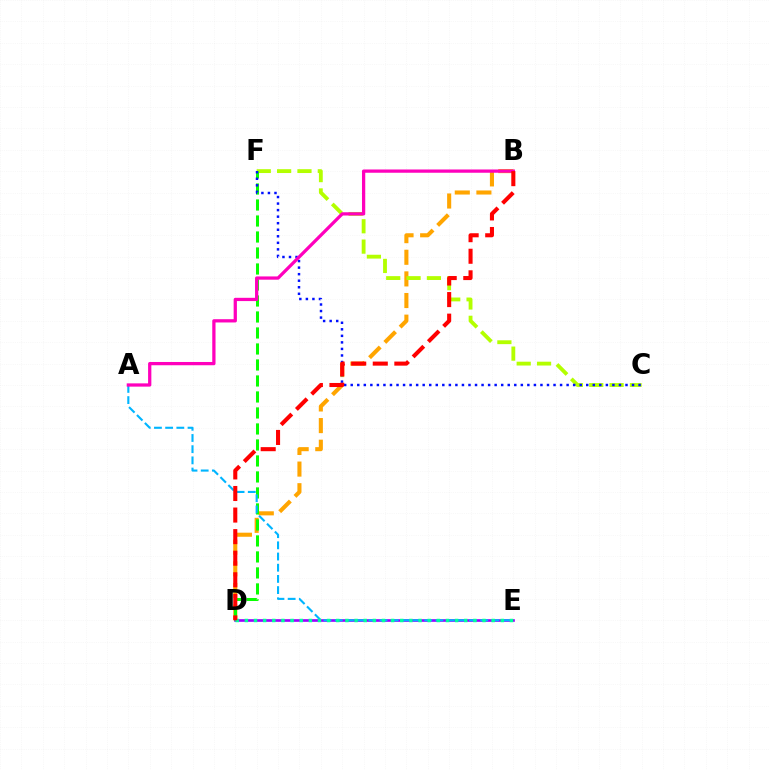{('B', 'D'): [{'color': '#ffa500', 'line_style': 'dashed', 'thickness': 2.94}, {'color': '#ff0000', 'line_style': 'dashed', 'thickness': 2.93}], ('C', 'F'): [{'color': '#b3ff00', 'line_style': 'dashed', 'thickness': 2.76}, {'color': '#0010ff', 'line_style': 'dotted', 'thickness': 1.78}], ('D', 'E'): [{'color': '#9b00ff', 'line_style': 'solid', 'thickness': 1.91}, {'color': '#00ff9d', 'line_style': 'dotted', 'thickness': 2.48}], ('D', 'F'): [{'color': '#08ff00', 'line_style': 'dashed', 'thickness': 2.17}], ('A', 'E'): [{'color': '#00b5ff', 'line_style': 'dashed', 'thickness': 1.52}], ('A', 'B'): [{'color': '#ff00bd', 'line_style': 'solid', 'thickness': 2.35}]}